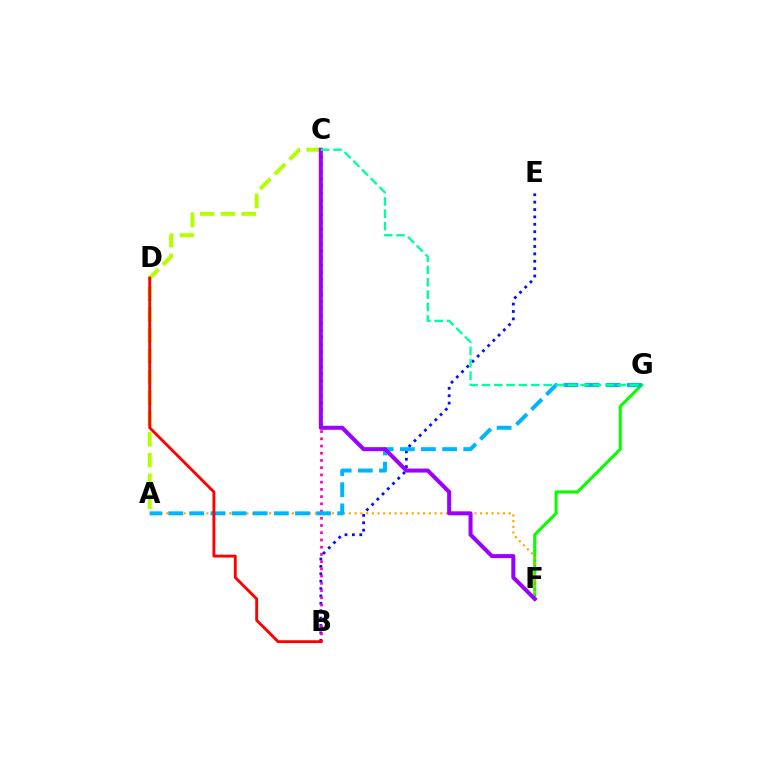{('B', 'E'): [{'color': '#0010ff', 'line_style': 'dotted', 'thickness': 2.01}], ('F', 'G'): [{'color': '#08ff00', 'line_style': 'solid', 'thickness': 2.21}], ('A', 'F'): [{'color': '#ffa500', 'line_style': 'dotted', 'thickness': 1.55}], ('B', 'C'): [{'color': '#ff00bd', 'line_style': 'dotted', 'thickness': 1.96}], ('A', 'G'): [{'color': '#00b5ff', 'line_style': 'dashed', 'thickness': 2.87}], ('A', 'C'): [{'color': '#b3ff00', 'line_style': 'dashed', 'thickness': 2.82}], ('C', 'F'): [{'color': '#9b00ff', 'line_style': 'solid', 'thickness': 2.89}], ('B', 'D'): [{'color': '#ff0000', 'line_style': 'solid', 'thickness': 2.06}], ('C', 'G'): [{'color': '#00ff9d', 'line_style': 'dashed', 'thickness': 1.68}]}